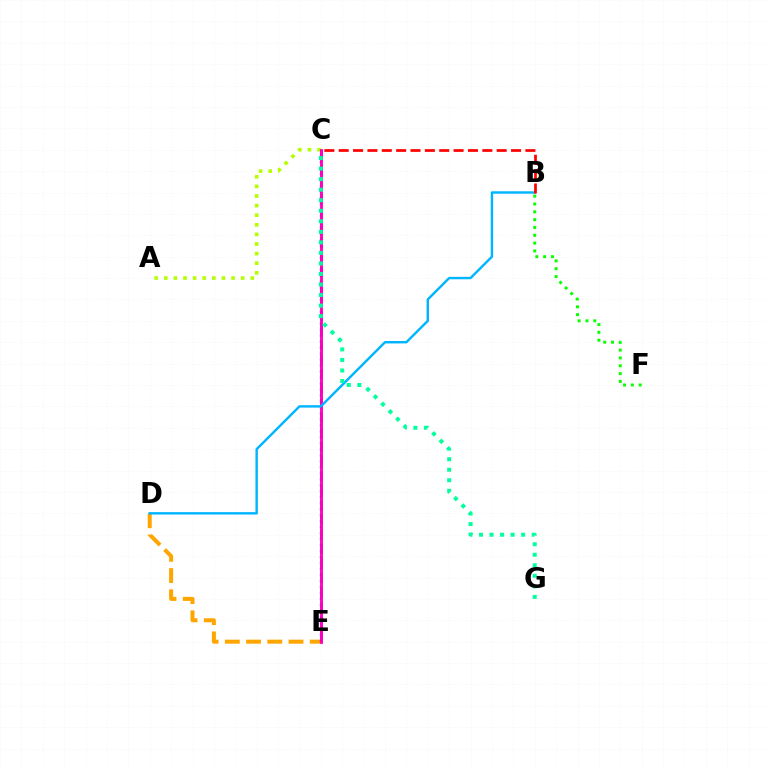{('D', 'E'): [{'color': '#ffa500', 'line_style': 'dashed', 'thickness': 2.88}], ('A', 'C'): [{'color': '#b3ff00', 'line_style': 'dotted', 'thickness': 2.61}], ('C', 'E'): [{'color': '#9b00ff', 'line_style': 'dashed', 'thickness': 1.98}, {'color': '#0010ff', 'line_style': 'dotted', 'thickness': 1.63}, {'color': '#ff00bd', 'line_style': 'solid', 'thickness': 2.04}], ('B', 'D'): [{'color': '#00b5ff', 'line_style': 'solid', 'thickness': 1.74}], ('C', 'G'): [{'color': '#00ff9d', 'line_style': 'dotted', 'thickness': 2.86}], ('B', 'F'): [{'color': '#08ff00', 'line_style': 'dotted', 'thickness': 2.13}], ('B', 'C'): [{'color': '#ff0000', 'line_style': 'dashed', 'thickness': 1.95}]}